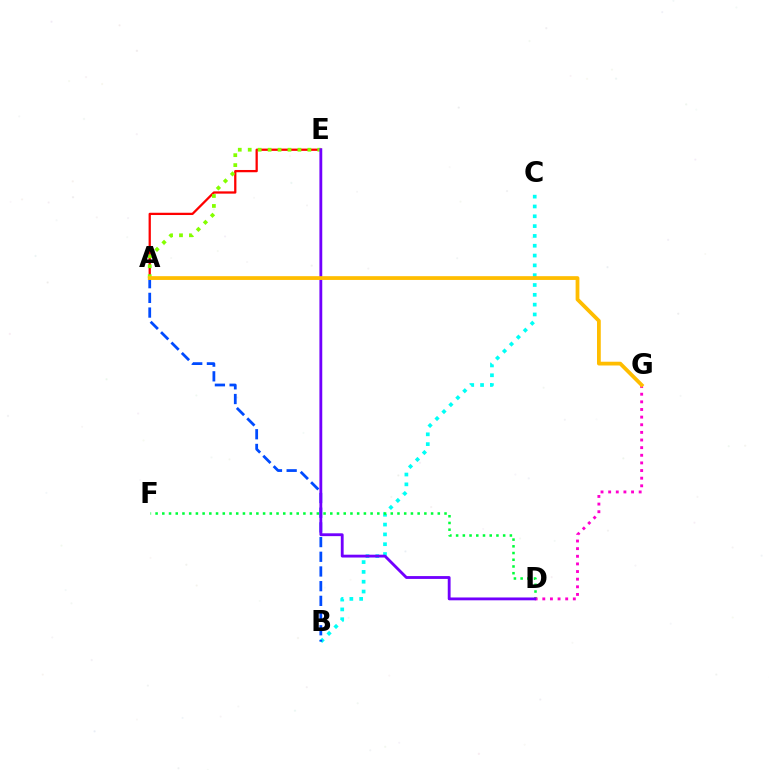{('A', 'E'): [{'color': '#ff0000', 'line_style': 'solid', 'thickness': 1.64}, {'color': '#84ff00', 'line_style': 'dotted', 'thickness': 2.7}], ('B', 'C'): [{'color': '#00fff6', 'line_style': 'dotted', 'thickness': 2.67}], ('A', 'B'): [{'color': '#004bff', 'line_style': 'dashed', 'thickness': 2.0}], ('D', 'F'): [{'color': '#00ff39', 'line_style': 'dotted', 'thickness': 1.83}], ('D', 'G'): [{'color': '#ff00cf', 'line_style': 'dotted', 'thickness': 2.07}], ('D', 'E'): [{'color': '#7200ff', 'line_style': 'solid', 'thickness': 2.04}], ('A', 'G'): [{'color': '#ffbd00', 'line_style': 'solid', 'thickness': 2.72}]}